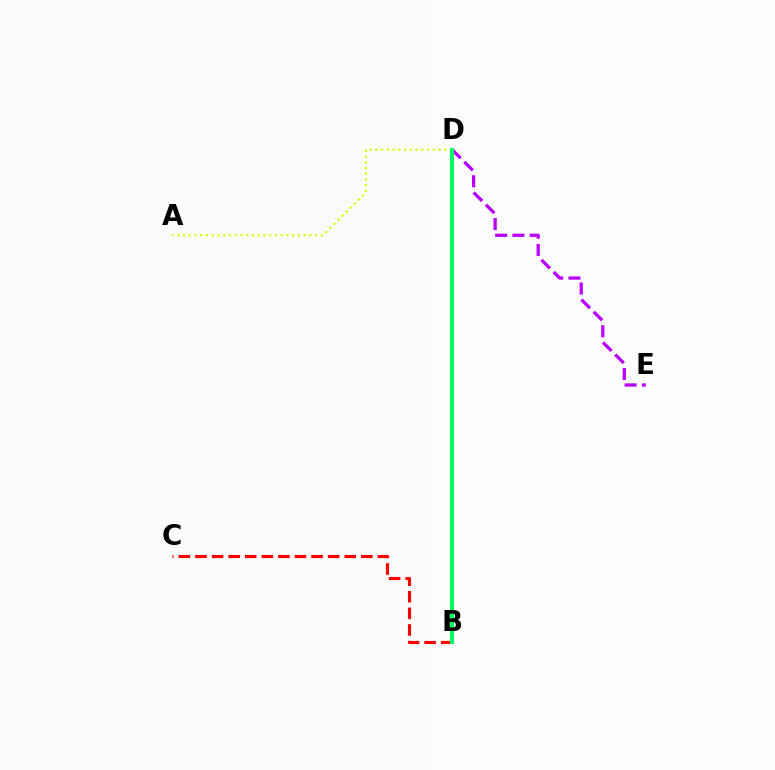{('A', 'D'): [{'color': '#d1ff00', 'line_style': 'dotted', 'thickness': 1.56}], ('B', 'C'): [{'color': '#ff0000', 'line_style': 'dashed', 'thickness': 2.25}], ('B', 'D'): [{'color': '#0074ff', 'line_style': 'dashed', 'thickness': 2.61}, {'color': '#00ff5c', 'line_style': 'solid', 'thickness': 2.92}], ('D', 'E'): [{'color': '#b900ff', 'line_style': 'dashed', 'thickness': 2.34}]}